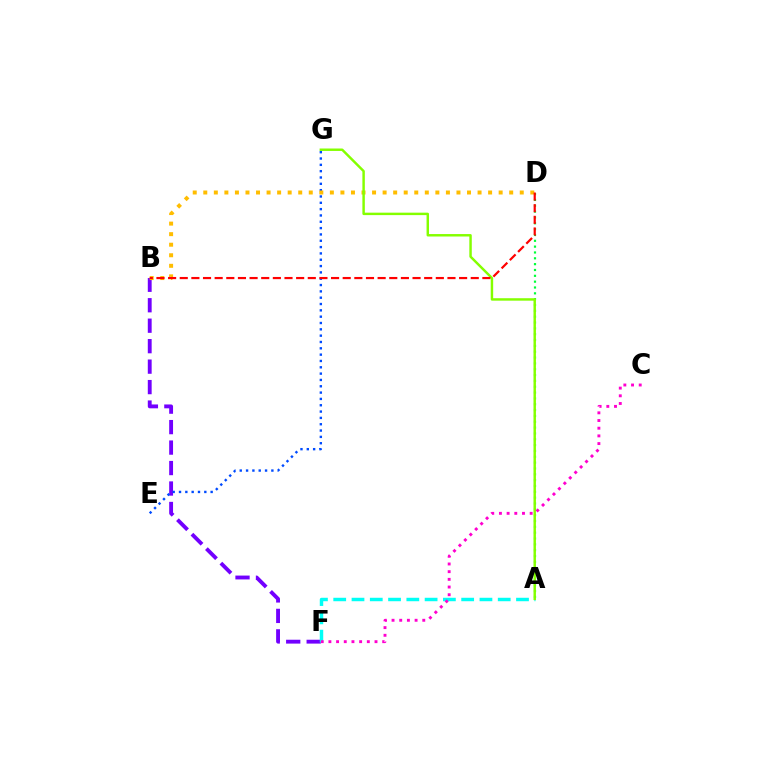{('A', 'D'): [{'color': '#00ff39', 'line_style': 'dotted', 'thickness': 1.59}], ('B', 'F'): [{'color': '#7200ff', 'line_style': 'dashed', 'thickness': 2.78}], ('A', 'F'): [{'color': '#00fff6', 'line_style': 'dashed', 'thickness': 2.48}], ('E', 'G'): [{'color': '#004bff', 'line_style': 'dotted', 'thickness': 1.72}], ('B', 'D'): [{'color': '#ffbd00', 'line_style': 'dotted', 'thickness': 2.87}, {'color': '#ff0000', 'line_style': 'dashed', 'thickness': 1.58}], ('A', 'G'): [{'color': '#84ff00', 'line_style': 'solid', 'thickness': 1.76}], ('C', 'F'): [{'color': '#ff00cf', 'line_style': 'dotted', 'thickness': 2.09}]}